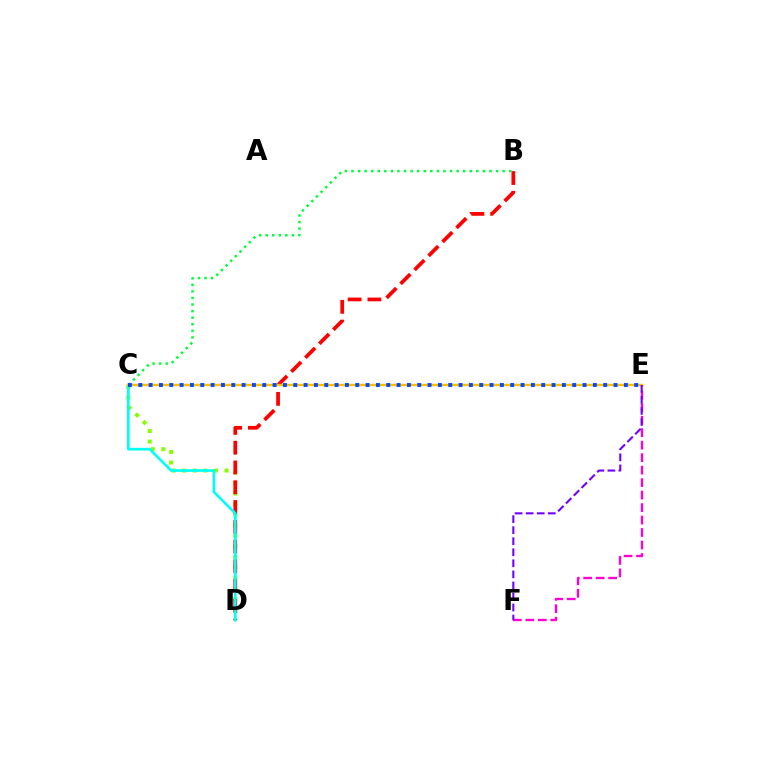{('E', 'F'): [{'color': '#ff00cf', 'line_style': 'dashed', 'thickness': 1.7}, {'color': '#7200ff', 'line_style': 'dashed', 'thickness': 1.5}], ('C', 'D'): [{'color': '#84ff00', 'line_style': 'dotted', 'thickness': 2.87}, {'color': '#00fff6', 'line_style': 'solid', 'thickness': 1.91}], ('B', 'D'): [{'color': '#ff0000', 'line_style': 'dashed', 'thickness': 2.69}], ('B', 'C'): [{'color': '#00ff39', 'line_style': 'dotted', 'thickness': 1.79}], ('C', 'E'): [{'color': '#ffbd00', 'line_style': 'solid', 'thickness': 1.75}, {'color': '#004bff', 'line_style': 'dotted', 'thickness': 2.81}]}